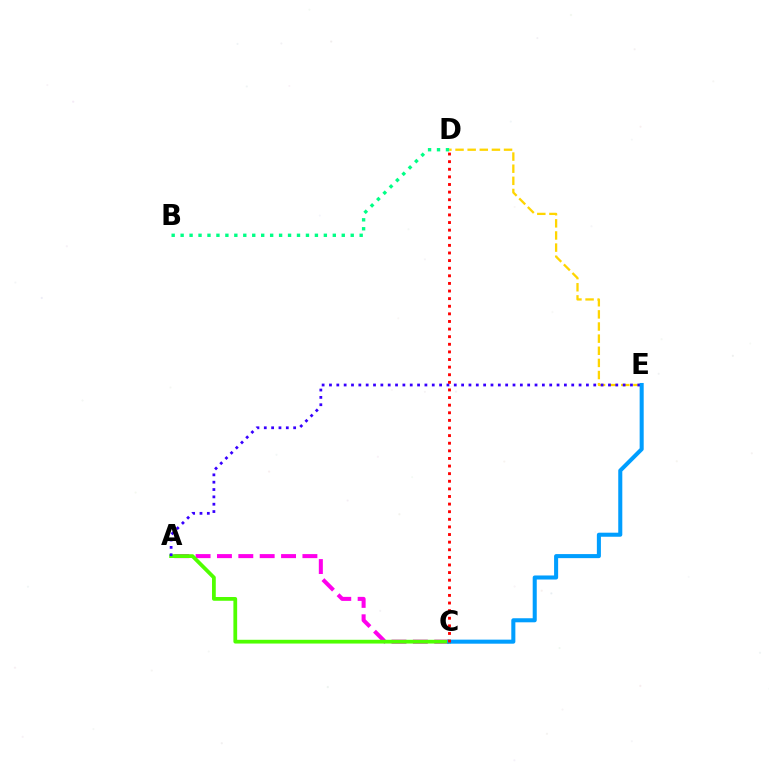{('A', 'C'): [{'color': '#ff00ed', 'line_style': 'dashed', 'thickness': 2.9}, {'color': '#4fff00', 'line_style': 'solid', 'thickness': 2.71}], ('D', 'E'): [{'color': '#ffd500', 'line_style': 'dashed', 'thickness': 1.65}], ('A', 'E'): [{'color': '#3700ff', 'line_style': 'dotted', 'thickness': 1.99}], ('C', 'E'): [{'color': '#009eff', 'line_style': 'solid', 'thickness': 2.92}], ('C', 'D'): [{'color': '#ff0000', 'line_style': 'dotted', 'thickness': 2.07}], ('B', 'D'): [{'color': '#00ff86', 'line_style': 'dotted', 'thickness': 2.43}]}